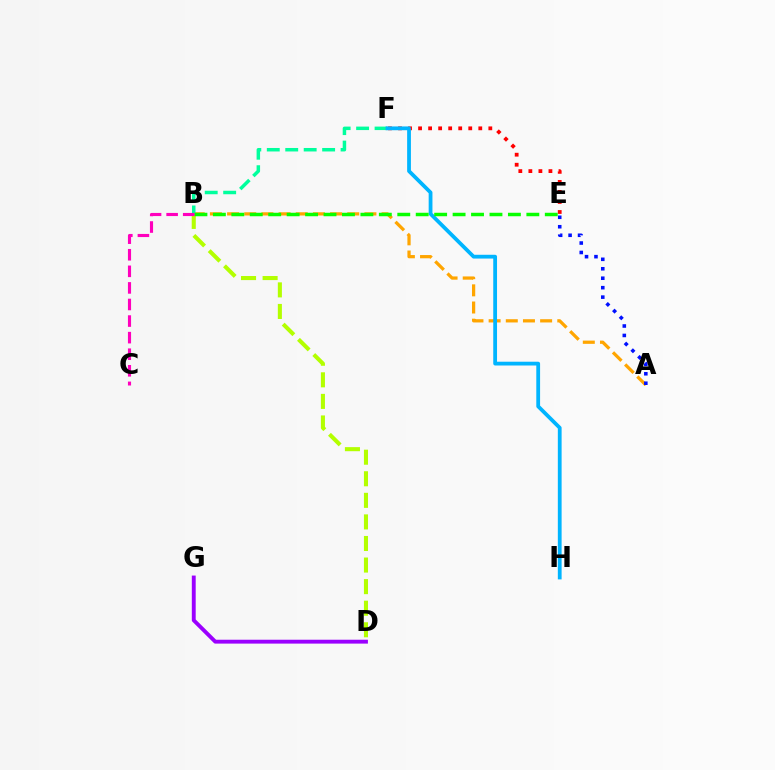{('D', 'G'): [{'color': '#9b00ff', 'line_style': 'solid', 'thickness': 2.79}], ('B', 'D'): [{'color': '#b3ff00', 'line_style': 'dashed', 'thickness': 2.93}], ('E', 'F'): [{'color': '#ff0000', 'line_style': 'dotted', 'thickness': 2.73}], ('A', 'B'): [{'color': '#ffa500', 'line_style': 'dashed', 'thickness': 2.33}], ('B', 'F'): [{'color': '#00ff9d', 'line_style': 'dashed', 'thickness': 2.51}], ('A', 'E'): [{'color': '#0010ff', 'line_style': 'dotted', 'thickness': 2.57}], ('F', 'H'): [{'color': '#00b5ff', 'line_style': 'solid', 'thickness': 2.72}], ('B', 'E'): [{'color': '#08ff00', 'line_style': 'dashed', 'thickness': 2.5}], ('B', 'C'): [{'color': '#ff00bd', 'line_style': 'dashed', 'thickness': 2.25}]}